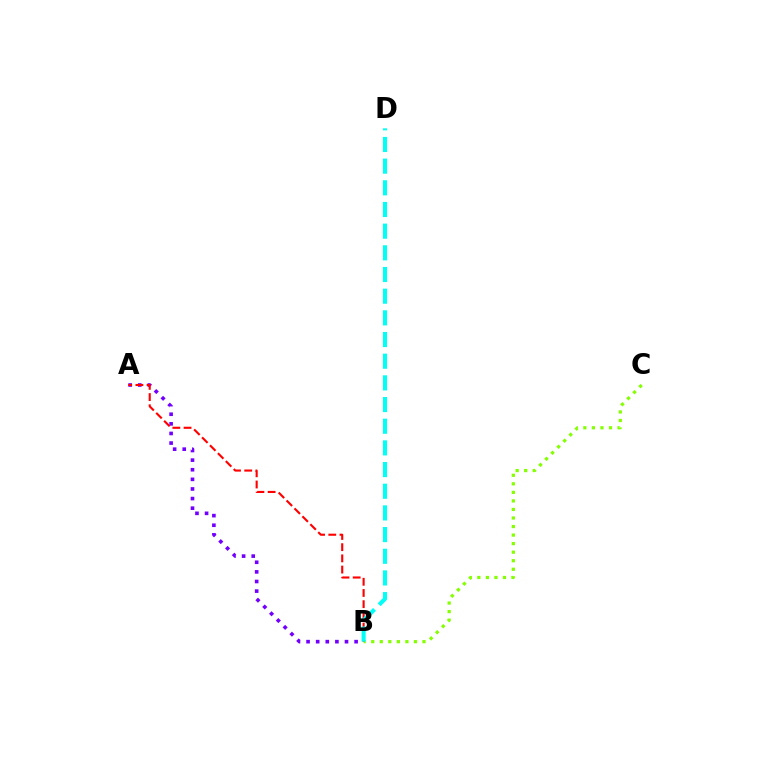{('B', 'C'): [{'color': '#84ff00', 'line_style': 'dotted', 'thickness': 2.32}], ('A', 'B'): [{'color': '#7200ff', 'line_style': 'dotted', 'thickness': 2.61}, {'color': '#ff0000', 'line_style': 'dashed', 'thickness': 1.52}], ('B', 'D'): [{'color': '#00fff6', 'line_style': 'dashed', 'thickness': 2.94}]}